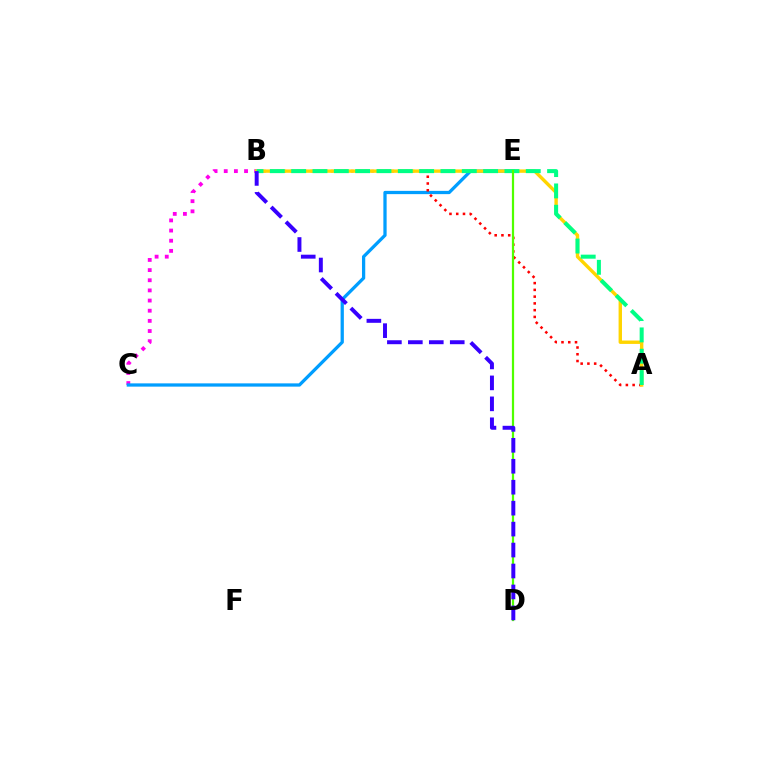{('B', 'C'): [{'color': '#ff00ed', 'line_style': 'dotted', 'thickness': 2.76}], ('C', 'E'): [{'color': '#009eff', 'line_style': 'solid', 'thickness': 2.35}], ('A', 'B'): [{'color': '#ff0000', 'line_style': 'dotted', 'thickness': 1.84}, {'color': '#ffd500', 'line_style': 'solid', 'thickness': 2.44}, {'color': '#00ff86', 'line_style': 'dashed', 'thickness': 2.9}], ('D', 'E'): [{'color': '#4fff00', 'line_style': 'solid', 'thickness': 1.6}], ('B', 'D'): [{'color': '#3700ff', 'line_style': 'dashed', 'thickness': 2.85}]}